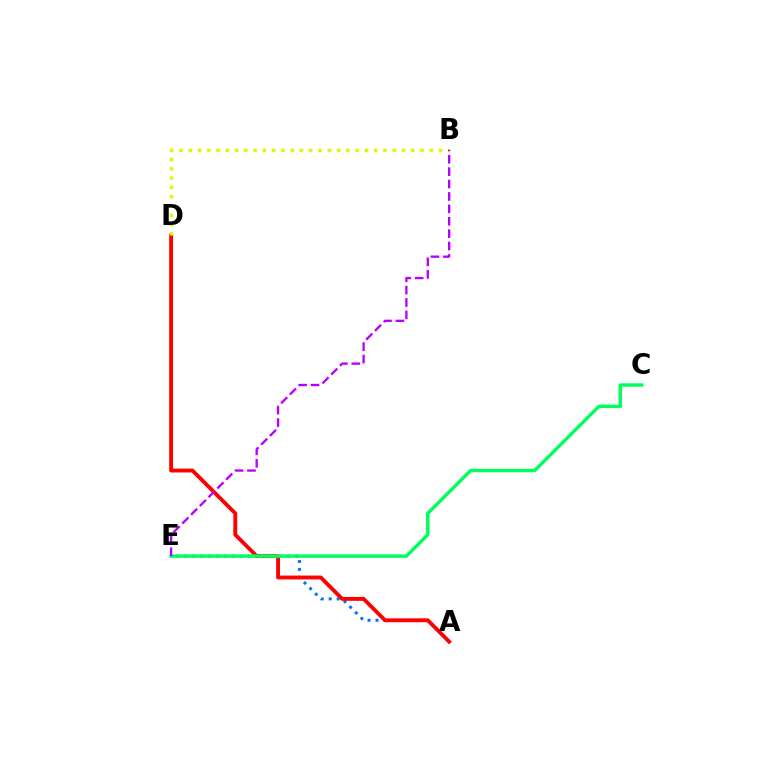{('A', 'E'): [{'color': '#0074ff', 'line_style': 'dotted', 'thickness': 2.16}], ('A', 'D'): [{'color': '#ff0000', 'line_style': 'solid', 'thickness': 2.77}], ('B', 'D'): [{'color': '#d1ff00', 'line_style': 'dotted', 'thickness': 2.52}], ('C', 'E'): [{'color': '#00ff5c', 'line_style': 'solid', 'thickness': 2.48}], ('B', 'E'): [{'color': '#b900ff', 'line_style': 'dashed', 'thickness': 1.68}]}